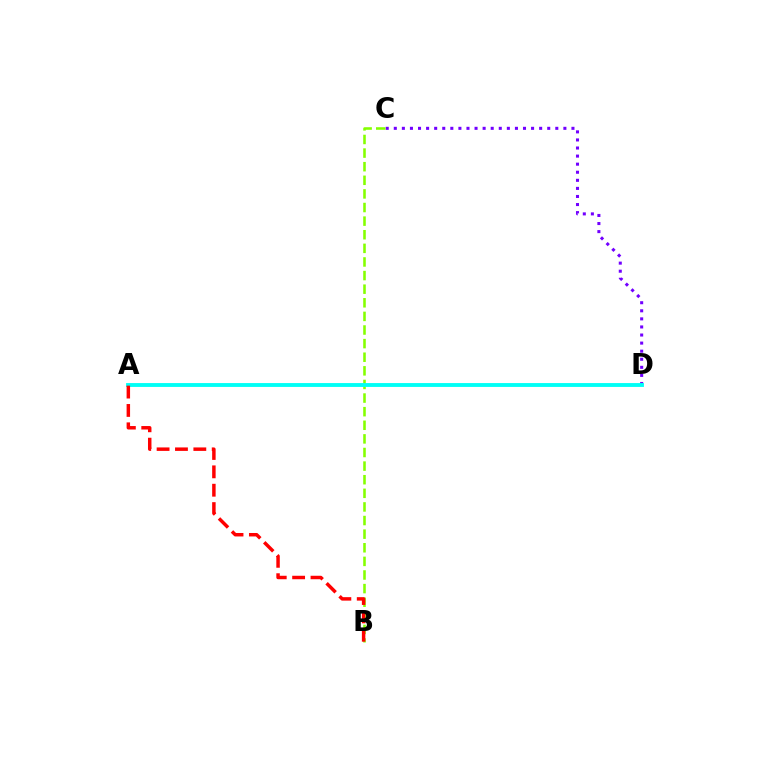{('C', 'D'): [{'color': '#7200ff', 'line_style': 'dotted', 'thickness': 2.19}], ('B', 'C'): [{'color': '#84ff00', 'line_style': 'dashed', 'thickness': 1.85}], ('A', 'D'): [{'color': '#00fff6', 'line_style': 'solid', 'thickness': 2.78}], ('A', 'B'): [{'color': '#ff0000', 'line_style': 'dashed', 'thickness': 2.5}]}